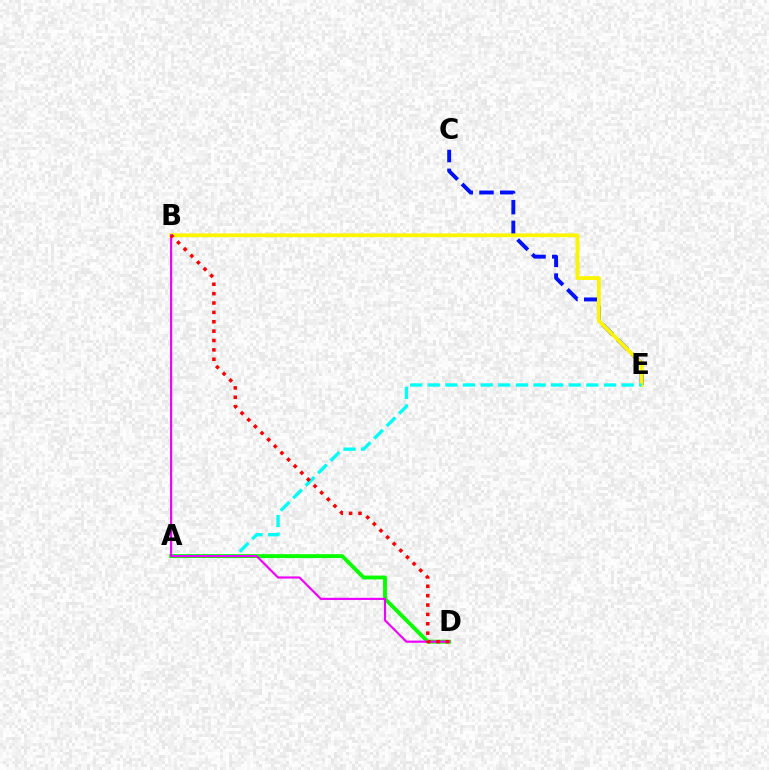{('C', 'E'): [{'color': '#0010ff', 'line_style': 'dashed', 'thickness': 2.82}], ('B', 'E'): [{'color': '#fcf500', 'line_style': 'solid', 'thickness': 2.74}], ('A', 'E'): [{'color': '#00fff6', 'line_style': 'dashed', 'thickness': 2.39}], ('A', 'D'): [{'color': '#08ff00', 'line_style': 'solid', 'thickness': 2.79}], ('B', 'D'): [{'color': '#ee00ff', 'line_style': 'solid', 'thickness': 1.55}, {'color': '#ff0000', 'line_style': 'dotted', 'thickness': 2.55}]}